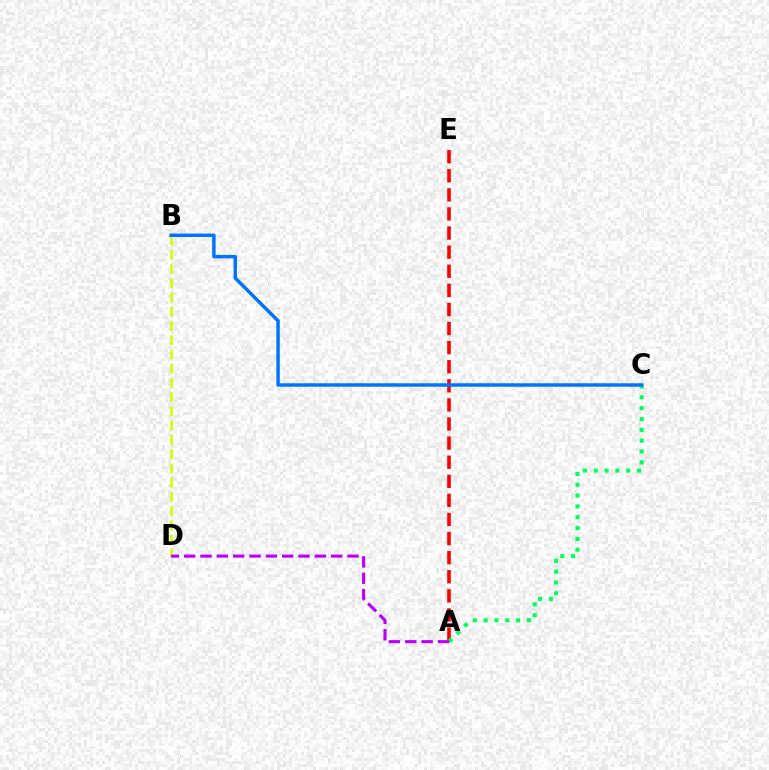{('B', 'D'): [{'color': '#d1ff00', 'line_style': 'dashed', 'thickness': 1.94}], ('A', 'E'): [{'color': '#ff0000', 'line_style': 'dashed', 'thickness': 2.59}], ('A', 'C'): [{'color': '#00ff5c', 'line_style': 'dotted', 'thickness': 2.94}], ('B', 'C'): [{'color': '#0074ff', 'line_style': 'solid', 'thickness': 2.49}], ('A', 'D'): [{'color': '#b900ff', 'line_style': 'dashed', 'thickness': 2.22}]}